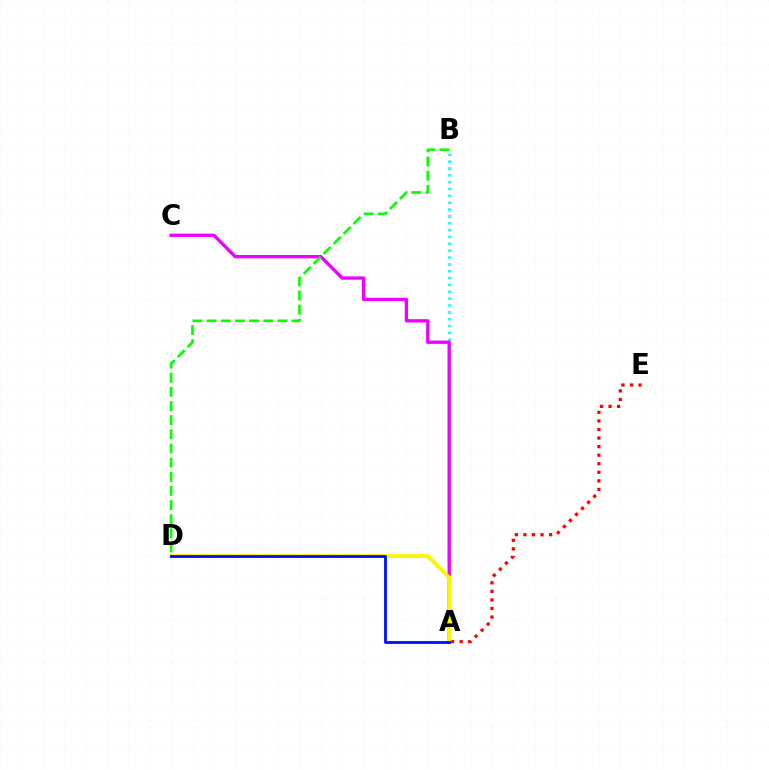{('A', 'B'): [{'color': '#00fff6', 'line_style': 'dotted', 'thickness': 1.86}], ('A', 'E'): [{'color': '#ff0000', 'line_style': 'dotted', 'thickness': 2.33}], ('A', 'C'): [{'color': '#ee00ff', 'line_style': 'solid', 'thickness': 2.39}], ('A', 'D'): [{'color': '#fcf500', 'line_style': 'solid', 'thickness': 2.79}, {'color': '#0010ff', 'line_style': 'solid', 'thickness': 2.03}], ('B', 'D'): [{'color': '#08ff00', 'line_style': 'dashed', 'thickness': 1.92}]}